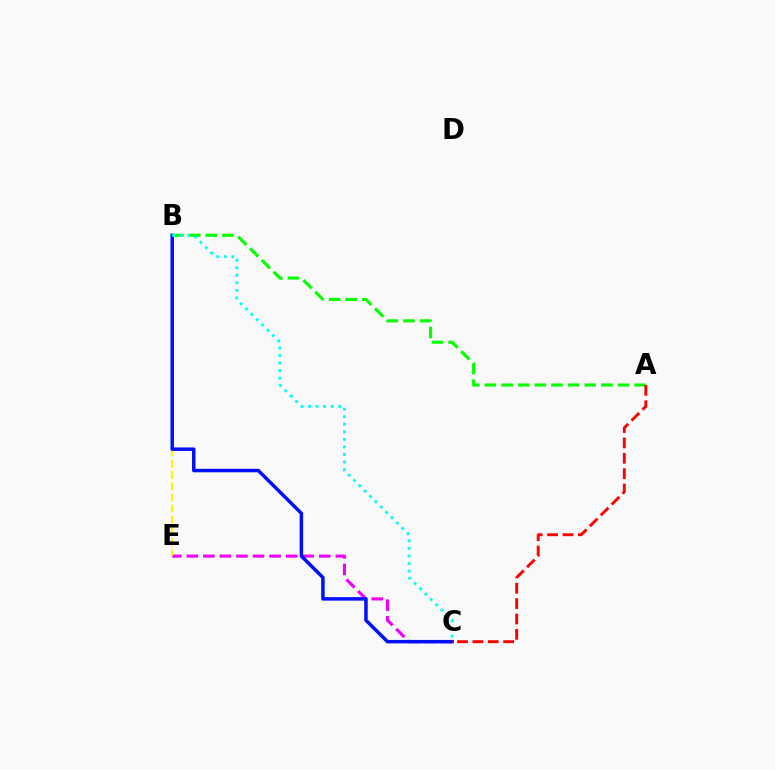{('C', 'E'): [{'color': '#ee00ff', 'line_style': 'dashed', 'thickness': 2.25}], ('B', 'E'): [{'color': '#fcf500', 'line_style': 'dashed', 'thickness': 1.53}], ('B', 'C'): [{'color': '#0010ff', 'line_style': 'solid', 'thickness': 2.51}, {'color': '#00fff6', 'line_style': 'dotted', 'thickness': 2.05}], ('A', 'B'): [{'color': '#08ff00', 'line_style': 'dashed', 'thickness': 2.26}], ('A', 'C'): [{'color': '#ff0000', 'line_style': 'dashed', 'thickness': 2.09}]}